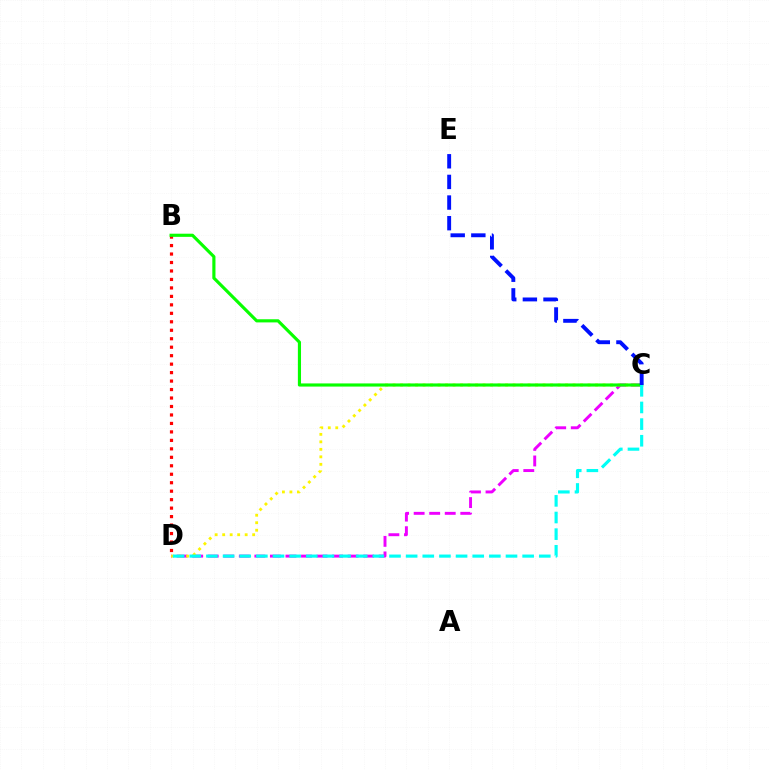{('B', 'D'): [{'color': '#ff0000', 'line_style': 'dotted', 'thickness': 2.3}], ('C', 'D'): [{'color': '#ee00ff', 'line_style': 'dashed', 'thickness': 2.11}, {'color': '#fcf500', 'line_style': 'dotted', 'thickness': 2.04}, {'color': '#00fff6', 'line_style': 'dashed', 'thickness': 2.26}], ('B', 'C'): [{'color': '#08ff00', 'line_style': 'solid', 'thickness': 2.27}], ('C', 'E'): [{'color': '#0010ff', 'line_style': 'dashed', 'thickness': 2.8}]}